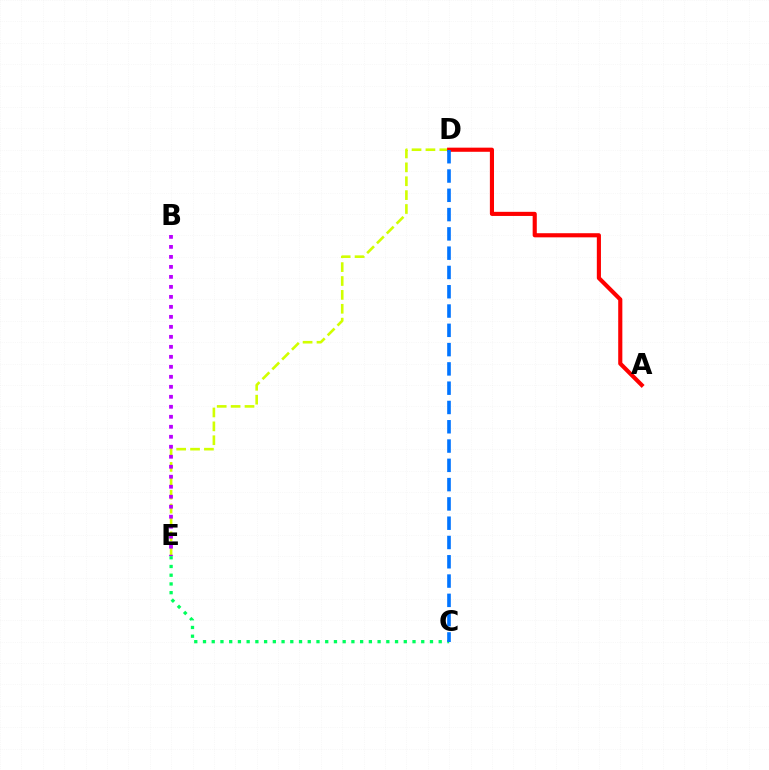{('D', 'E'): [{'color': '#d1ff00', 'line_style': 'dashed', 'thickness': 1.89}], ('A', 'D'): [{'color': '#ff0000', 'line_style': 'solid', 'thickness': 2.97}], ('C', 'E'): [{'color': '#00ff5c', 'line_style': 'dotted', 'thickness': 2.37}], ('B', 'E'): [{'color': '#b900ff', 'line_style': 'dotted', 'thickness': 2.72}], ('C', 'D'): [{'color': '#0074ff', 'line_style': 'dashed', 'thickness': 2.62}]}